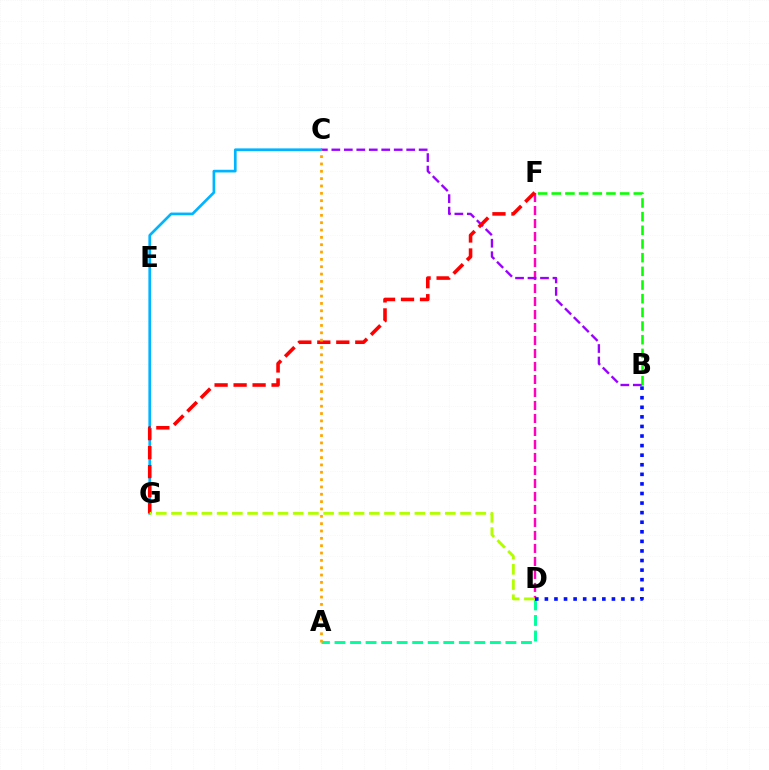{('D', 'F'): [{'color': '#ff00bd', 'line_style': 'dashed', 'thickness': 1.77}], ('B', 'F'): [{'color': '#08ff00', 'line_style': 'dashed', 'thickness': 1.86}], ('B', 'C'): [{'color': '#9b00ff', 'line_style': 'dashed', 'thickness': 1.69}], ('C', 'G'): [{'color': '#00b5ff', 'line_style': 'solid', 'thickness': 1.93}], ('F', 'G'): [{'color': '#ff0000', 'line_style': 'dashed', 'thickness': 2.58}], ('A', 'D'): [{'color': '#00ff9d', 'line_style': 'dashed', 'thickness': 2.11}], ('B', 'D'): [{'color': '#0010ff', 'line_style': 'dotted', 'thickness': 2.6}], ('D', 'G'): [{'color': '#b3ff00', 'line_style': 'dashed', 'thickness': 2.07}], ('A', 'C'): [{'color': '#ffa500', 'line_style': 'dotted', 'thickness': 1.99}]}